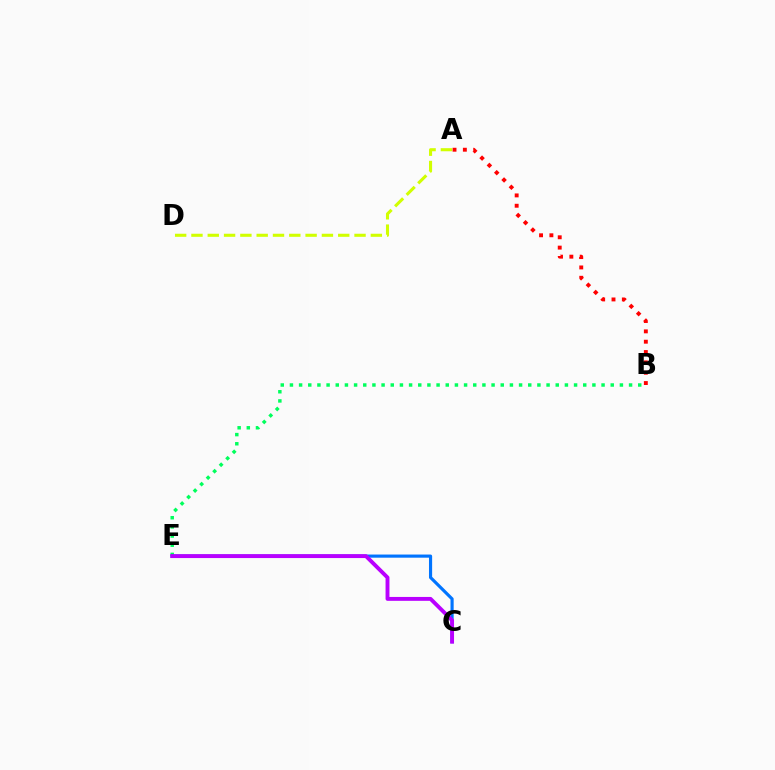{('A', 'B'): [{'color': '#ff0000', 'line_style': 'dotted', 'thickness': 2.81}], ('B', 'E'): [{'color': '#00ff5c', 'line_style': 'dotted', 'thickness': 2.49}], ('A', 'D'): [{'color': '#d1ff00', 'line_style': 'dashed', 'thickness': 2.22}], ('C', 'E'): [{'color': '#0074ff', 'line_style': 'solid', 'thickness': 2.27}, {'color': '#b900ff', 'line_style': 'solid', 'thickness': 2.8}]}